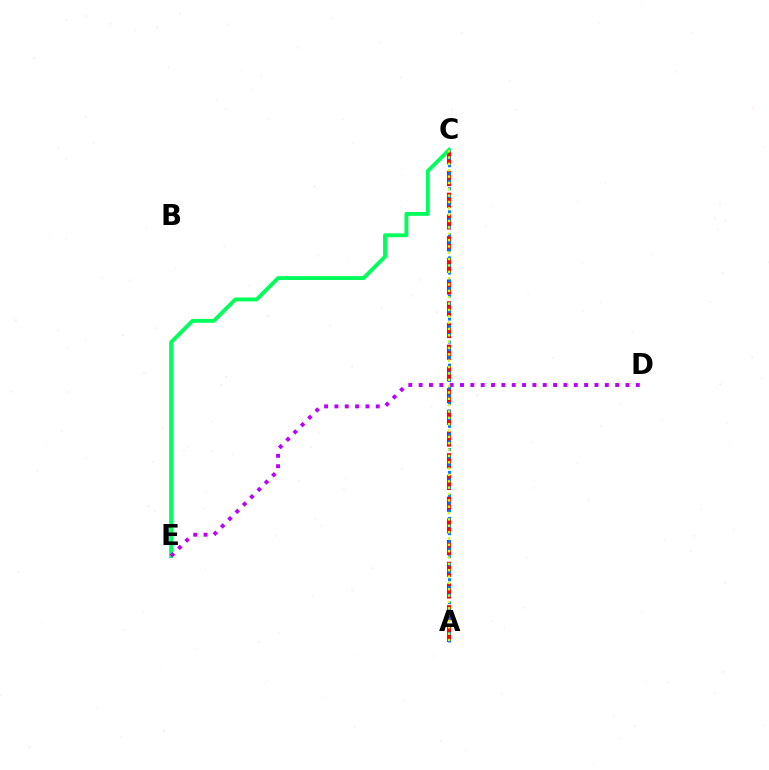{('A', 'C'): [{'color': '#ff0000', 'line_style': 'dashed', 'thickness': 2.95}, {'color': '#0074ff', 'line_style': 'dotted', 'thickness': 2.08}, {'color': '#d1ff00', 'line_style': 'dotted', 'thickness': 1.72}], ('C', 'E'): [{'color': '#00ff5c', 'line_style': 'solid', 'thickness': 2.8}], ('D', 'E'): [{'color': '#b900ff', 'line_style': 'dotted', 'thickness': 2.81}]}